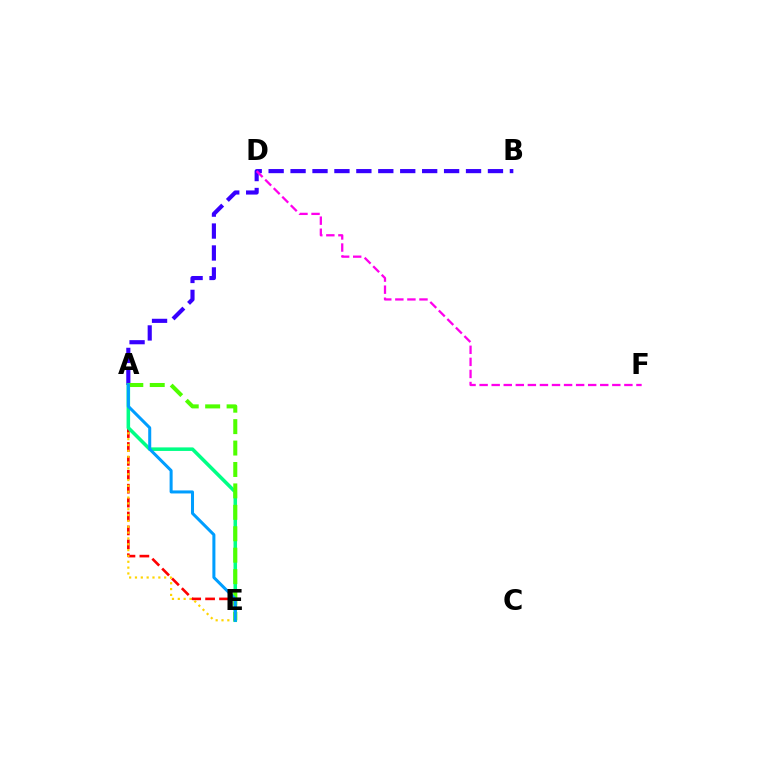{('A', 'E'): [{'color': '#ff0000', 'line_style': 'dashed', 'thickness': 1.89}, {'color': '#ffd500', 'line_style': 'dotted', 'thickness': 1.59}, {'color': '#00ff86', 'line_style': 'solid', 'thickness': 2.55}, {'color': '#4fff00', 'line_style': 'dashed', 'thickness': 2.91}, {'color': '#009eff', 'line_style': 'solid', 'thickness': 2.18}], ('A', 'B'): [{'color': '#3700ff', 'line_style': 'dashed', 'thickness': 2.98}], ('D', 'F'): [{'color': '#ff00ed', 'line_style': 'dashed', 'thickness': 1.64}]}